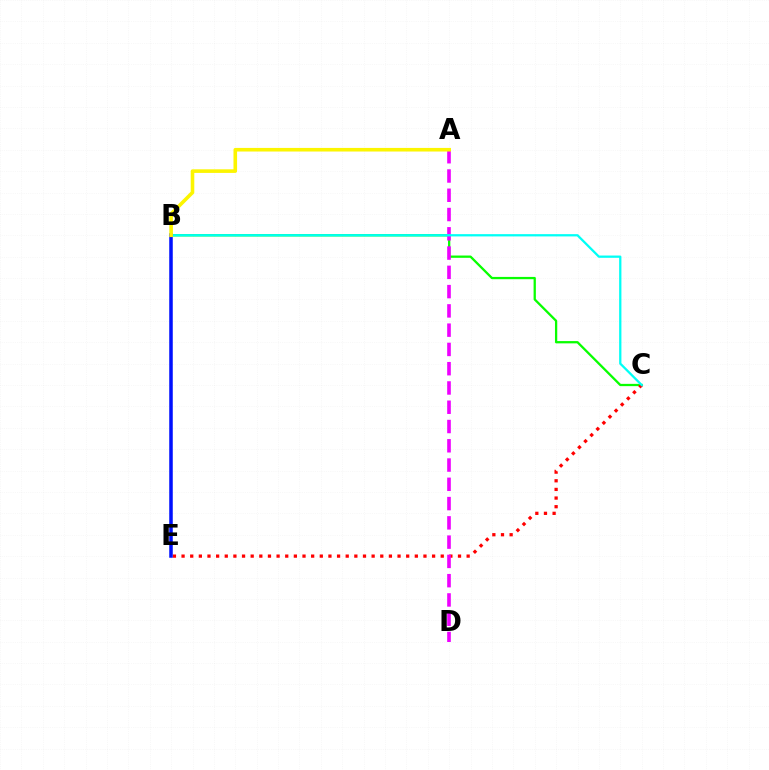{('B', 'C'): [{'color': '#08ff00', 'line_style': 'solid', 'thickness': 1.64}, {'color': '#00fff6', 'line_style': 'solid', 'thickness': 1.64}], ('C', 'E'): [{'color': '#ff0000', 'line_style': 'dotted', 'thickness': 2.35}], ('A', 'D'): [{'color': '#ee00ff', 'line_style': 'dashed', 'thickness': 2.62}], ('B', 'E'): [{'color': '#0010ff', 'line_style': 'solid', 'thickness': 2.53}], ('A', 'B'): [{'color': '#fcf500', 'line_style': 'solid', 'thickness': 2.59}]}